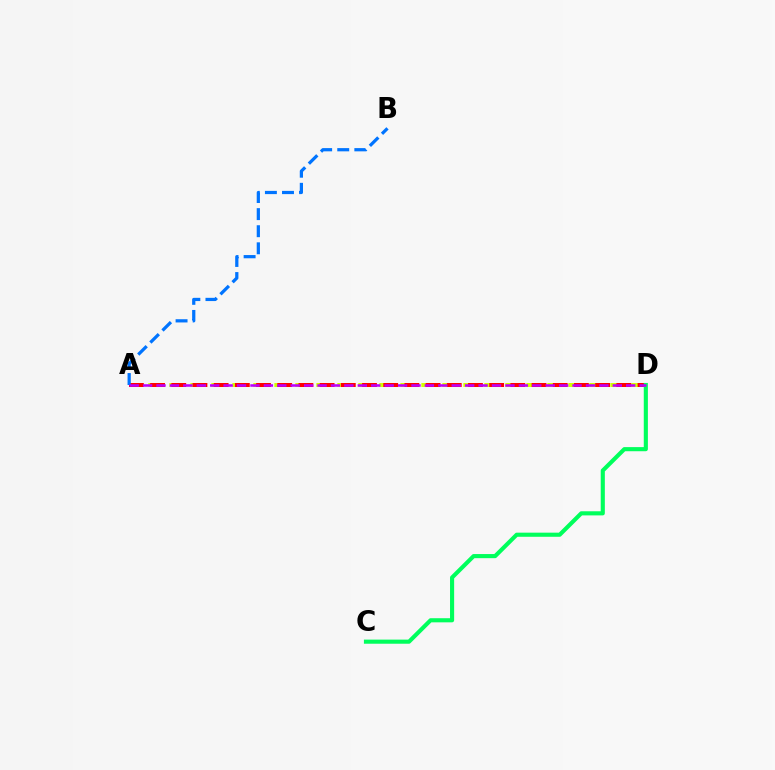{('A', 'D'): [{'color': '#d1ff00', 'line_style': 'dashed', 'thickness': 2.85}, {'color': '#ff0000', 'line_style': 'dashed', 'thickness': 2.88}, {'color': '#b900ff', 'line_style': 'dashed', 'thickness': 1.82}], ('C', 'D'): [{'color': '#00ff5c', 'line_style': 'solid', 'thickness': 2.97}], ('A', 'B'): [{'color': '#0074ff', 'line_style': 'dashed', 'thickness': 2.32}]}